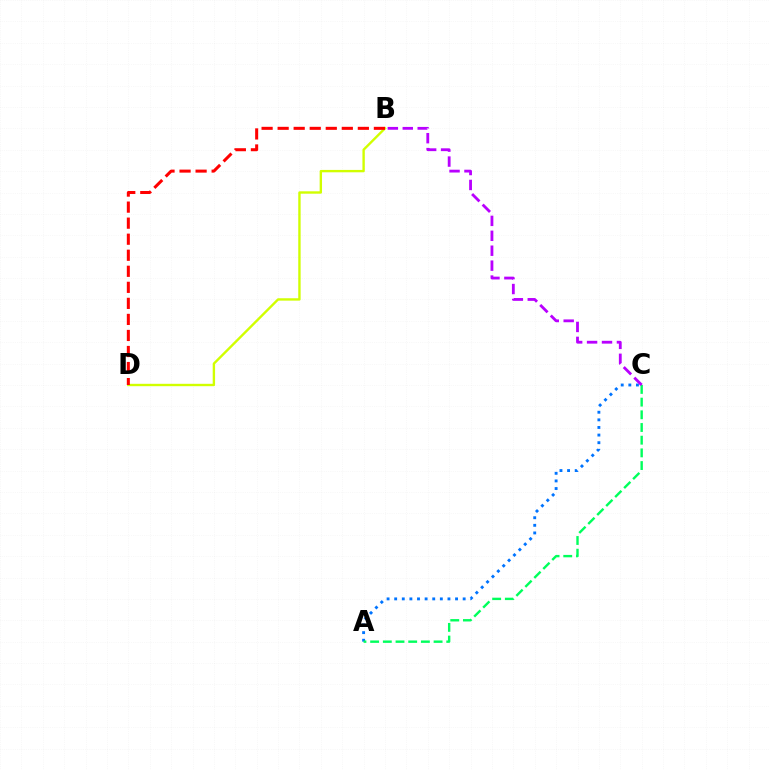{('A', 'C'): [{'color': '#0074ff', 'line_style': 'dotted', 'thickness': 2.07}, {'color': '#00ff5c', 'line_style': 'dashed', 'thickness': 1.72}], ('B', 'D'): [{'color': '#d1ff00', 'line_style': 'solid', 'thickness': 1.71}, {'color': '#ff0000', 'line_style': 'dashed', 'thickness': 2.18}], ('B', 'C'): [{'color': '#b900ff', 'line_style': 'dashed', 'thickness': 2.03}]}